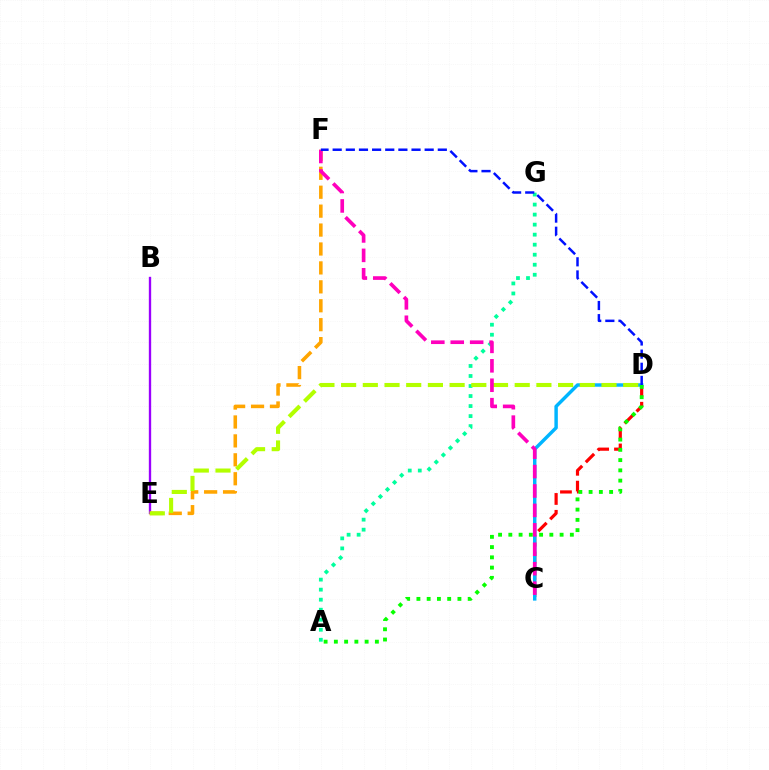{('A', 'G'): [{'color': '#00ff9d', 'line_style': 'dotted', 'thickness': 2.72}], ('C', 'D'): [{'color': '#ff0000', 'line_style': 'dashed', 'thickness': 2.29}, {'color': '#00b5ff', 'line_style': 'solid', 'thickness': 2.48}], ('B', 'E'): [{'color': '#9b00ff', 'line_style': 'solid', 'thickness': 1.69}], ('E', 'F'): [{'color': '#ffa500', 'line_style': 'dashed', 'thickness': 2.57}], ('D', 'E'): [{'color': '#b3ff00', 'line_style': 'dashed', 'thickness': 2.95}], ('A', 'D'): [{'color': '#08ff00', 'line_style': 'dotted', 'thickness': 2.79}], ('C', 'F'): [{'color': '#ff00bd', 'line_style': 'dashed', 'thickness': 2.64}], ('D', 'F'): [{'color': '#0010ff', 'line_style': 'dashed', 'thickness': 1.79}]}